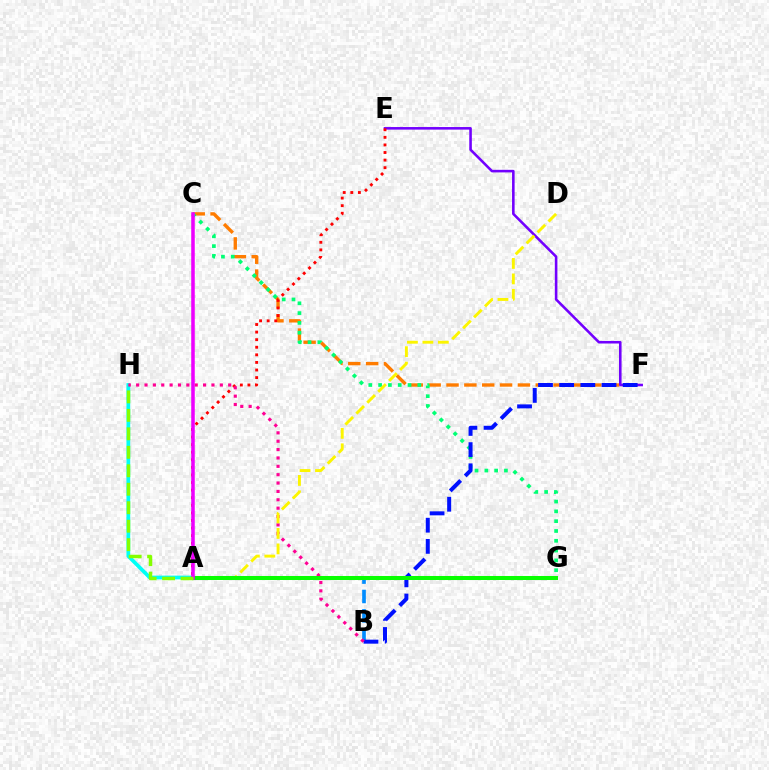{('B', 'G'): [{'color': '#008cff', 'line_style': 'dashed', 'thickness': 2.63}], ('C', 'F'): [{'color': '#ff7c00', 'line_style': 'dashed', 'thickness': 2.42}], ('C', 'G'): [{'color': '#00ff74', 'line_style': 'dotted', 'thickness': 2.66}], ('E', 'F'): [{'color': '#7200ff', 'line_style': 'solid', 'thickness': 1.86}], ('A', 'H'): [{'color': '#00fff6', 'line_style': 'solid', 'thickness': 2.7}, {'color': '#84ff00', 'line_style': 'dashed', 'thickness': 2.51}], ('A', 'E'): [{'color': '#ff0000', 'line_style': 'dotted', 'thickness': 2.06}], ('B', 'F'): [{'color': '#0010ff', 'line_style': 'dashed', 'thickness': 2.88}], ('B', 'H'): [{'color': '#ff0094', 'line_style': 'dotted', 'thickness': 2.27}], ('A', 'D'): [{'color': '#fcf500', 'line_style': 'dashed', 'thickness': 2.1}], ('A', 'G'): [{'color': '#08ff00', 'line_style': 'solid', 'thickness': 2.9}], ('A', 'C'): [{'color': '#ee00ff', 'line_style': 'solid', 'thickness': 2.54}]}